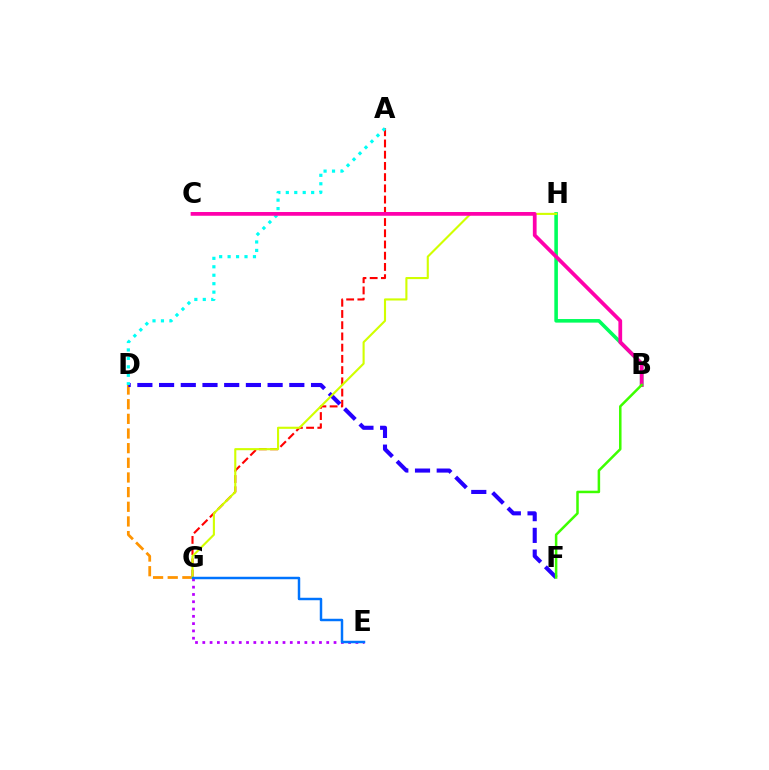{('B', 'H'): [{'color': '#00ff5c', 'line_style': 'solid', 'thickness': 2.58}], ('E', 'G'): [{'color': '#b900ff', 'line_style': 'dotted', 'thickness': 1.98}, {'color': '#0074ff', 'line_style': 'solid', 'thickness': 1.78}], ('A', 'G'): [{'color': '#ff0000', 'line_style': 'dashed', 'thickness': 1.52}], ('D', 'G'): [{'color': '#ff9400', 'line_style': 'dashed', 'thickness': 1.99}], ('D', 'F'): [{'color': '#2500ff', 'line_style': 'dashed', 'thickness': 2.95}], ('G', 'H'): [{'color': '#d1ff00', 'line_style': 'solid', 'thickness': 1.52}], ('A', 'D'): [{'color': '#00fff6', 'line_style': 'dotted', 'thickness': 2.3}], ('B', 'C'): [{'color': '#ff00ac', 'line_style': 'solid', 'thickness': 2.7}], ('B', 'F'): [{'color': '#3dff00', 'line_style': 'solid', 'thickness': 1.81}]}